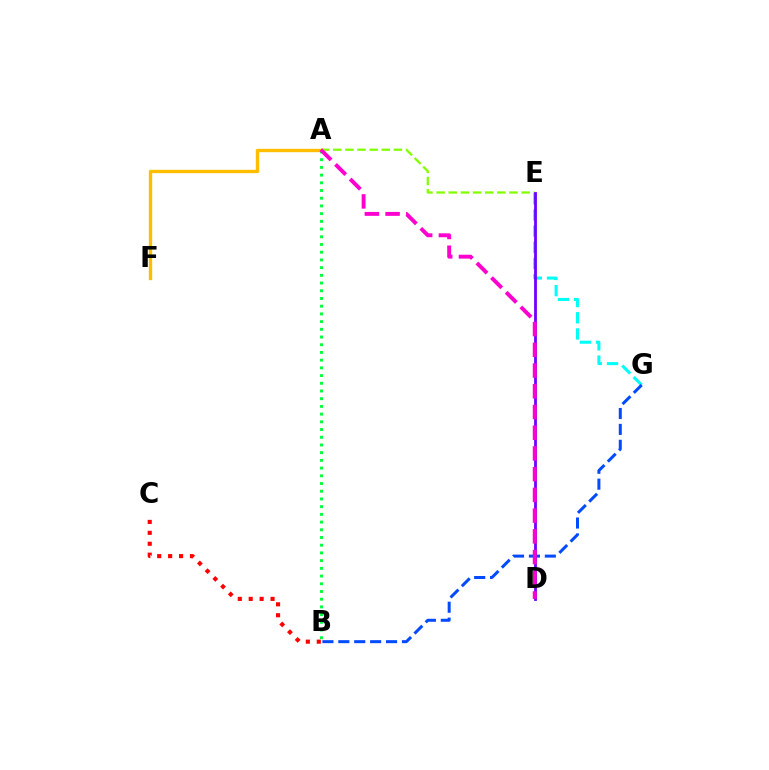{('A', 'E'): [{'color': '#84ff00', 'line_style': 'dashed', 'thickness': 1.65}], ('E', 'G'): [{'color': '#00fff6', 'line_style': 'dashed', 'thickness': 2.2}], ('B', 'C'): [{'color': '#ff0000', 'line_style': 'dotted', 'thickness': 2.97}], ('A', 'F'): [{'color': '#ffbd00', 'line_style': 'solid', 'thickness': 2.42}], ('D', 'E'): [{'color': '#7200ff', 'line_style': 'solid', 'thickness': 2.01}], ('A', 'B'): [{'color': '#00ff39', 'line_style': 'dotted', 'thickness': 2.1}], ('B', 'G'): [{'color': '#004bff', 'line_style': 'dashed', 'thickness': 2.16}], ('A', 'D'): [{'color': '#ff00cf', 'line_style': 'dashed', 'thickness': 2.82}]}